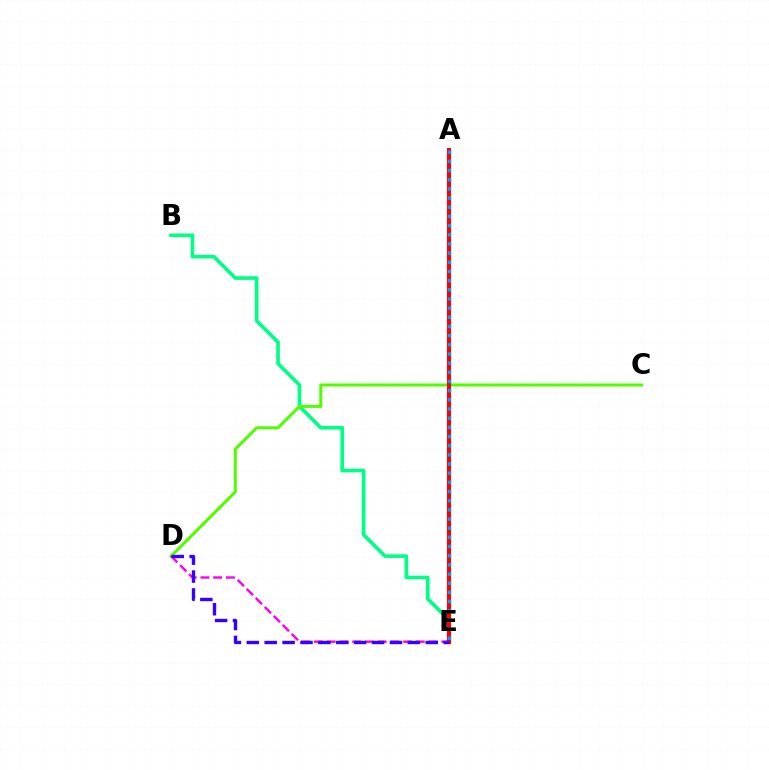{('A', 'E'): [{'color': '#ffd500', 'line_style': 'solid', 'thickness': 1.74}, {'color': '#ff0000', 'line_style': 'solid', 'thickness': 2.99}, {'color': '#009eff', 'line_style': 'dotted', 'thickness': 2.49}], ('B', 'E'): [{'color': '#00ff86', 'line_style': 'solid', 'thickness': 2.62}], ('C', 'D'): [{'color': '#4fff00', 'line_style': 'solid', 'thickness': 2.18}], ('D', 'E'): [{'color': '#ff00ed', 'line_style': 'dashed', 'thickness': 1.73}, {'color': '#3700ff', 'line_style': 'dashed', 'thickness': 2.43}]}